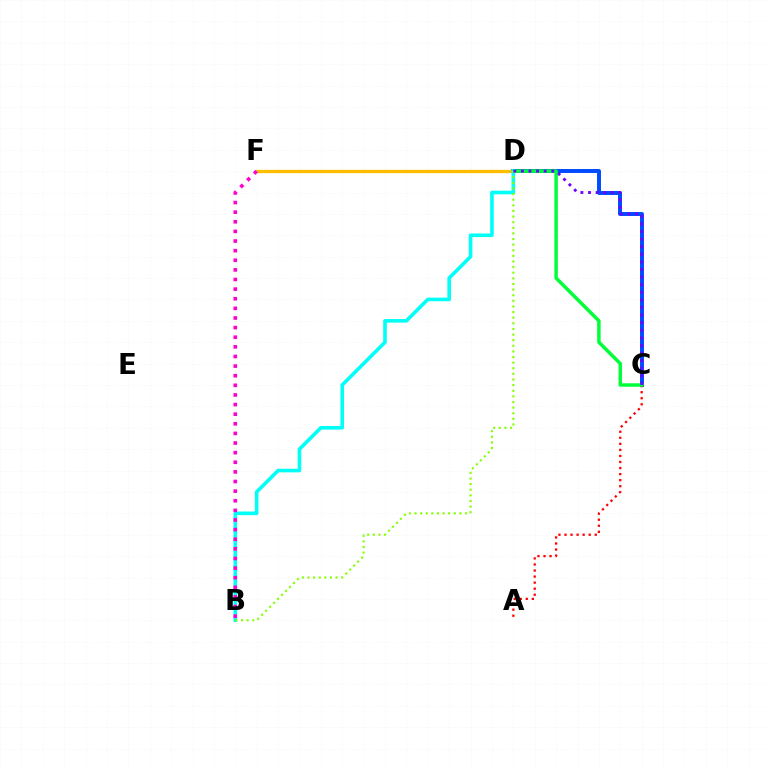{('C', 'D'): [{'color': '#004bff', 'line_style': 'solid', 'thickness': 2.85}, {'color': '#00ff39', 'line_style': 'solid', 'thickness': 2.51}, {'color': '#7200ff', 'line_style': 'dotted', 'thickness': 2.06}], ('A', 'C'): [{'color': '#ff0000', 'line_style': 'dotted', 'thickness': 1.64}], ('D', 'F'): [{'color': '#ffbd00', 'line_style': 'solid', 'thickness': 2.4}], ('B', 'D'): [{'color': '#00fff6', 'line_style': 'solid', 'thickness': 2.59}, {'color': '#84ff00', 'line_style': 'dotted', 'thickness': 1.53}], ('B', 'F'): [{'color': '#ff00cf', 'line_style': 'dotted', 'thickness': 2.61}]}